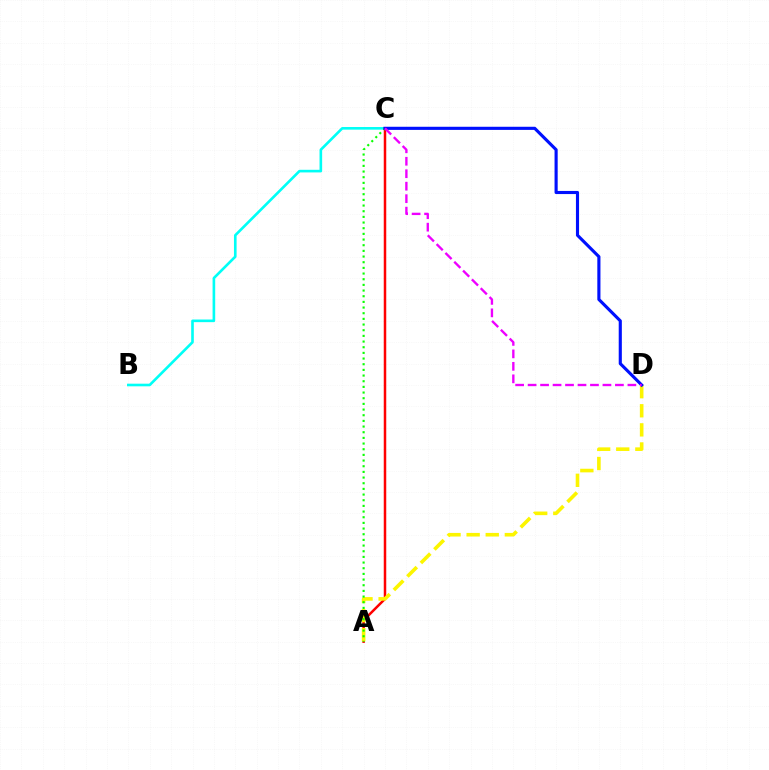{('B', 'C'): [{'color': '#00fff6', 'line_style': 'solid', 'thickness': 1.9}], ('A', 'C'): [{'color': '#ff0000', 'line_style': 'solid', 'thickness': 1.8}, {'color': '#08ff00', 'line_style': 'dotted', 'thickness': 1.54}], ('A', 'D'): [{'color': '#fcf500', 'line_style': 'dashed', 'thickness': 2.59}], ('C', 'D'): [{'color': '#0010ff', 'line_style': 'solid', 'thickness': 2.25}, {'color': '#ee00ff', 'line_style': 'dashed', 'thickness': 1.69}]}